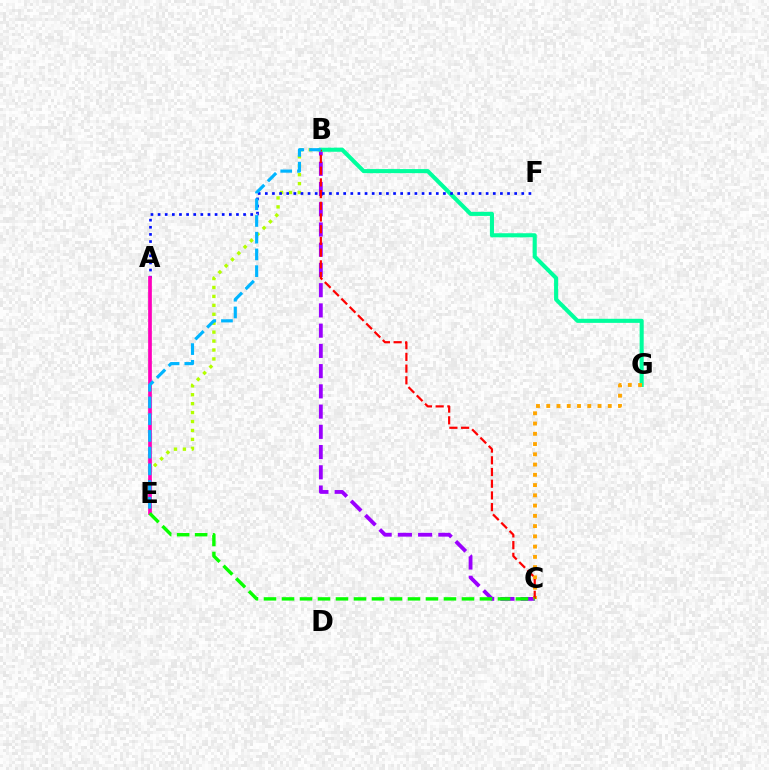{('B', 'E'): [{'color': '#b3ff00', 'line_style': 'dotted', 'thickness': 2.43}, {'color': '#00b5ff', 'line_style': 'dashed', 'thickness': 2.27}], ('B', 'C'): [{'color': '#9b00ff', 'line_style': 'dashed', 'thickness': 2.75}, {'color': '#ff0000', 'line_style': 'dashed', 'thickness': 1.59}], ('B', 'G'): [{'color': '#00ff9d', 'line_style': 'solid', 'thickness': 2.93}], ('A', 'F'): [{'color': '#0010ff', 'line_style': 'dotted', 'thickness': 1.94}], ('C', 'G'): [{'color': '#ffa500', 'line_style': 'dotted', 'thickness': 2.79}], ('A', 'E'): [{'color': '#ff00bd', 'line_style': 'solid', 'thickness': 2.67}], ('C', 'E'): [{'color': '#08ff00', 'line_style': 'dashed', 'thickness': 2.44}]}